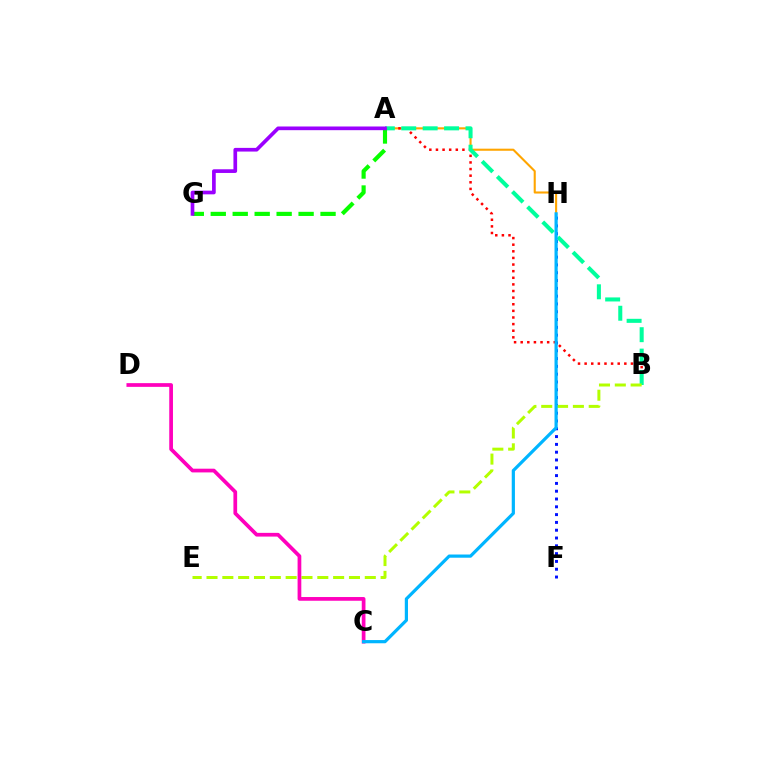{('A', 'H'): [{'color': '#ffa500', 'line_style': 'solid', 'thickness': 1.51}], ('F', 'H'): [{'color': '#0010ff', 'line_style': 'dotted', 'thickness': 2.12}], ('A', 'B'): [{'color': '#ff0000', 'line_style': 'dotted', 'thickness': 1.8}, {'color': '#00ff9d', 'line_style': 'dashed', 'thickness': 2.91}], ('B', 'E'): [{'color': '#b3ff00', 'line_style': 'dashed', 'thickness': 2.15}], ('A', 'G'): [{'color': '#08ff00', 'line_style': 'dashed', 'thickness': 2.98}, {'color': '#9b00ff', 'line_style': 'solid', 'thickness': 2.65}], ('C', 'D'): [{'color': '#ff00bd', 'line_style': 'solid', 'thickness': 2.68}], ('C', 'H'): [{'color': '#00b5ff', 'line_style': 'solid', 'thickness': 2.3}]}